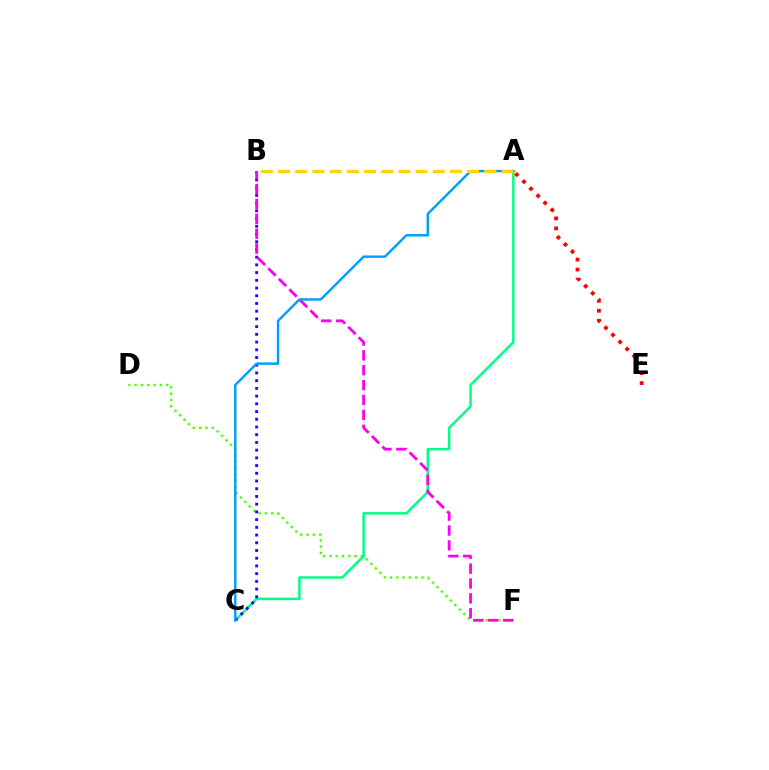{('D', 'F'): [{'color': '#4fff00', 'line_style': 'dotted', 'thickness': 1.72}], ('A', 'C'): [{'color': '#00ff86', 'line_style': 'solid', 'thickness': 1.78}, {'color': '#009eff', 'line_style': 'solid', 'thickness': 1.75}], ('B', 'C'): [{'color': '#3700ff', 'line_style': 'dotted', 'thickness': 2.1}], ('A', 'E'): [{'color': '#ff0000', 'line_style': 'dotted', 'thickness': 2.72}], ('B', 'F'): [{'color': '#ff00ed', 'line_style': 'dashed', 'thickness': 2.02}], ('A', 'B'): [{'color': '#ffd500', 'line_style': 'dashed', 'thickness': 2.34}]}